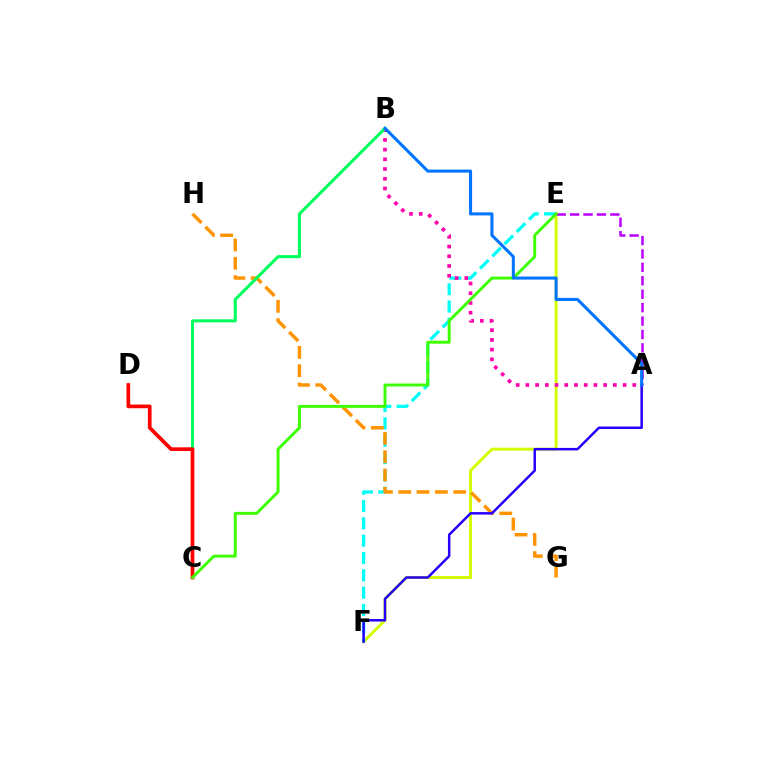{('E', 'F'): [{'color': '#d1ff00', 'line_style': 'solid', 'thickness': 2.12}, {'color': '#00fff6', 'line_style': 'dashed', 'thickness': 2.35}], ('G', 'H'): [{'color': '#ff9400', 'line_style': 'dashed', 'thickness': 2.49}], ('A', 'B'): [{'color': '#ff00ac', 'line_style': 'dotted', 'thickness': 2.64}, {'color': '#0074ff', 'line_style': 'solid', 'thickness': 2.2}], ('B', 'C'): [{'color': '#00ff5c', 'line_style': 'solid', 'thickness': 2.19}], ('C', 'D'): [{'color': '#ff0000', 'line_style': 'solid', 'thickness': 2.67}], ('A', 'E'): [{'color': '#b900ff', 'line_style': 'dashed', 'thickness': 1.82}], ('A', 'F'): [{'color': '#2500ff', 'line_style': 'solid', 'thickness': 1.79}], ('C', 'E'): [{'color': '#3dff00', 'line_style': 'solid', 'thickness': 2.11}]}